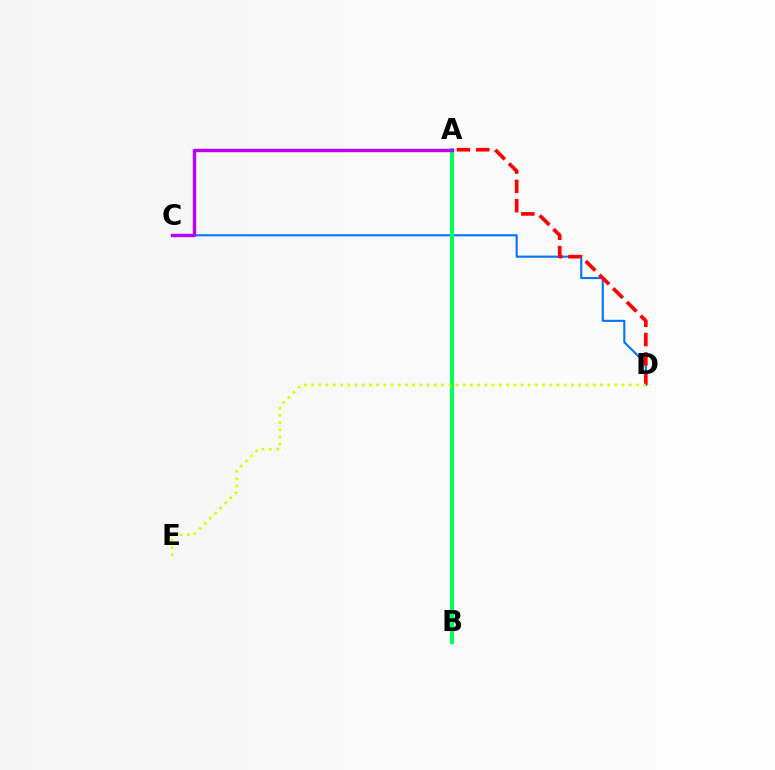{('C', 'D'): [{'color': '#0074ff', 'line_style': 'solid', 'thickness': 1.51}], ('A', 'D'): [{'color': '#ff0000', 'line_style': 'dashed', 'thickness': 2.63}], ('A', 'B'): [{'color': '#00ff5c', 'line_style': 'solid', 'thickness': 2.86}], ('A', 'C'): [{'color': '#b900ff', 'line_style': 'solid', 'thickness': 2.44}], ('D', 'E'): [{'color': '#d1ff00', 'line_style': 'dotted', 'thickness': 1.96}]}